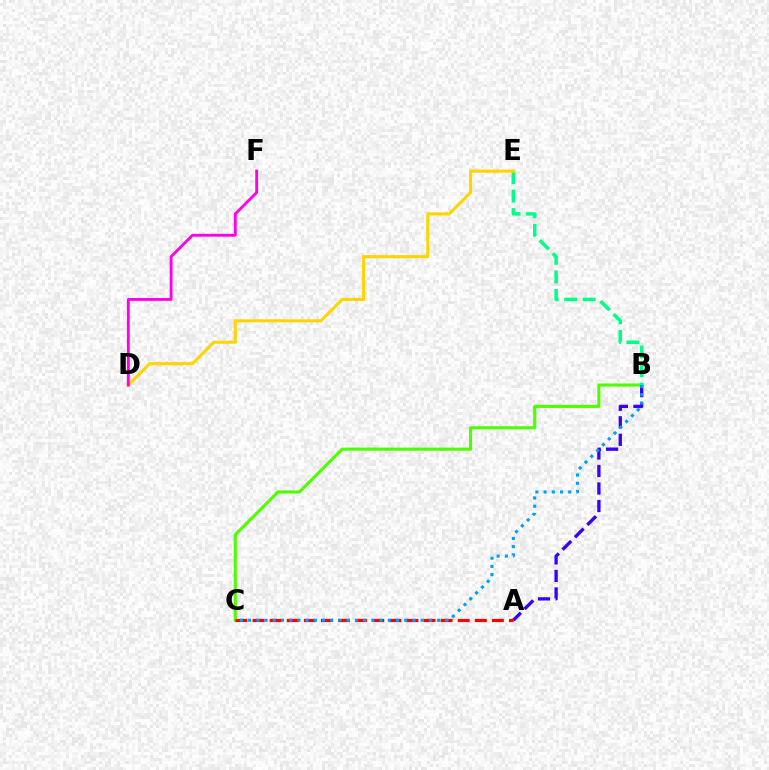{('B', 'C'): [{'color': '#4fff00', 'line_style': 'solid', 'thickness': 2.23}, {'color': '#009eff', 'line_style': 'dotted', 'thickness': 2.23}], ('B', 'E'): [{'color': '#00ff86', 'line_style': 'dashed', 'thickness': 2.52}], ('D', 'E'): [{'color': '#ffd500', 'line_style': 'solid', 'thickness': 2.21}], ('A', 'B'): [{'color': '#3700ff', 'line_style': 'dashed', 'thickness': 2.38}], ('A', 'C'): [{'color': '#ff0000', 'line_style': 'dashed', 'thickness': 2.32}], ('D', 'F'): [{'color': '#ff00ed', 'line_style': 'solid', 'thickness': 2.06}]}